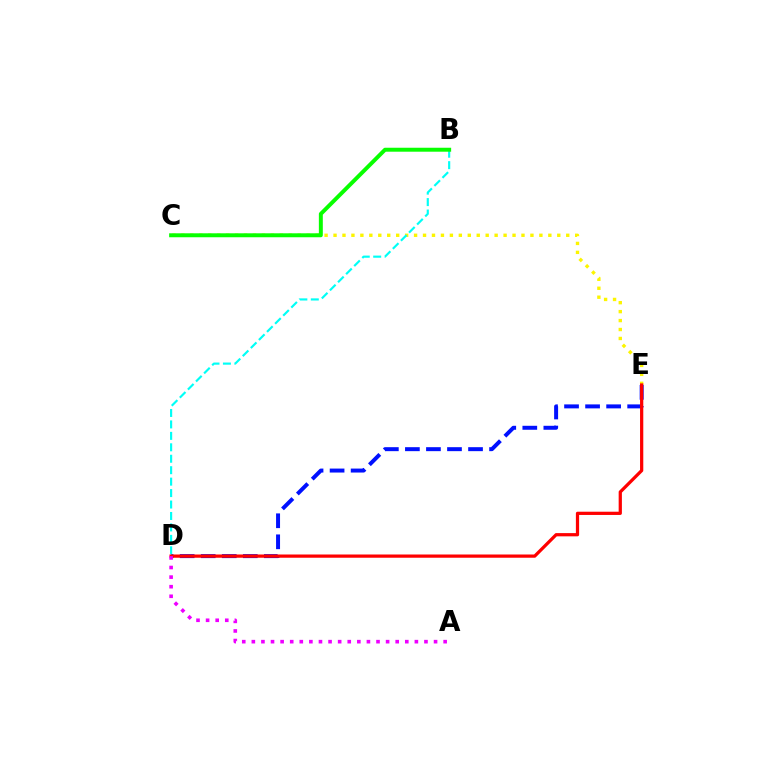{('C', 'E'): [{'color': '#fcf500', 'line_style': 'dotted', 'thickness': 2.43}], ('D', 'E'): [{'color': '#0010ff', 'line_style': 'dashed', 'thickness': 2.86}, {'color': '#ff0000', 'line_style': 'solid', 'thickness': 2.33}], ('B', 'D'): [{'color': '#00fff6', 'line_style': 'dashed', 'thickness': 1.55}], ('A', 'D'): [{'color': '#ee00ff', 'line_style': 'dotted', 'thickness': 2.61}], ('B', 'C'): [{'color': '#08ff00', 'line_style': 'solid', 'thickness': 2.85}]}